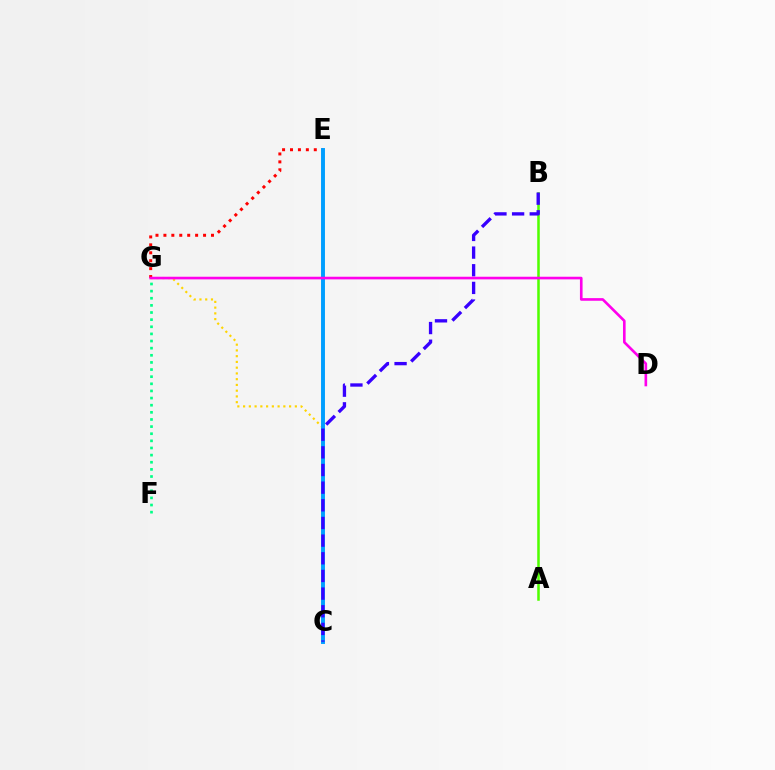{('E', 'G'): [{'color': '#ff0000', 'line_style': 'dotted', 'thickness': 2.15}], ('C', 'G'): [{'color': '#ffd500', 'line_style': 'dotted', 'thickness': 1.56}], ('A', 'B'): [{'color': '#4fff00', 'line_style': 'solid', 'thickness': 1.82}], ('C', 'E'): [{'color': '#009eff', 'line_style': 'solid', 'thickness': 2.82}], ('B', 'C'): [{'color': '#3700ff', 'line_style': 'dashed', 'thickness': 2.4}], ('D', 'G'): [{'color': '#ff00ed', 'line_style': 'solid', 'thickness': 1.9}], ('F', 'G'): [{'color': '#00ff86', 'line_style': 'dotted', 'thickness': 1.94}]}